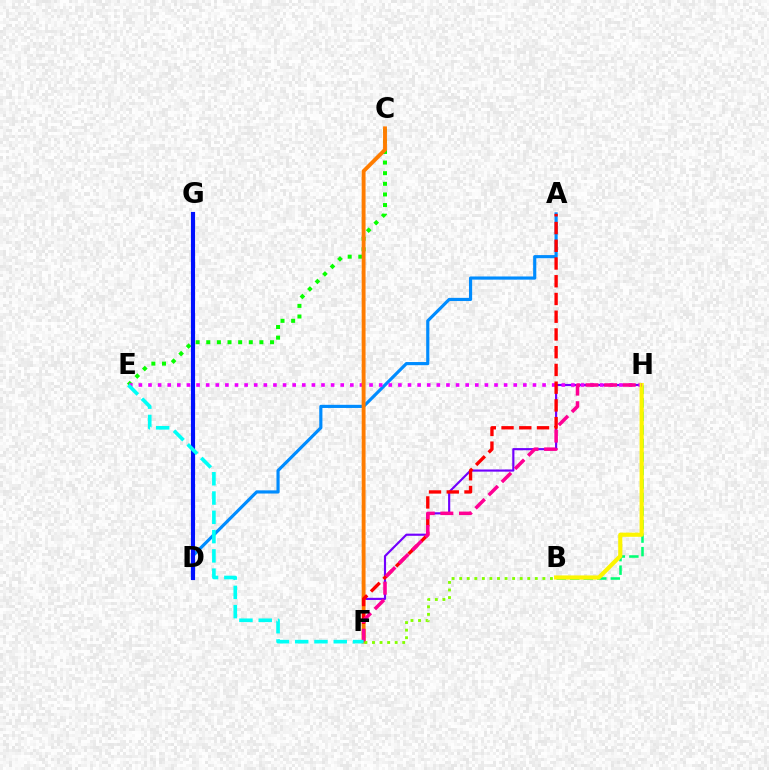{('A', 'D'): [{'color': '#008cff', 'line_style': 'solid', 'thickness': 2.28}], ('B', 'H'): [{'color': '#00ff74', 'line_style': 'dashed', 'thickness': 1.84}, {'color': '#fcf500', 'line_style': 'solid', 'thickness': 2.99}], ('F', 'H'): [{'color': '#7200ff', 'line_style': 'solid', 'thickness': 1.55}, {'color': '#ff0094', 'line_style': 'dashed', 'thickness': 2.53}], ('C', 'E'): [{'color': '#08ff00', 'line_style': 'dotted', 'thickness': 2.89}], ('E', 'H'): [{'color': '#ee00ff', 'line_style': 'dotted', 'thickness': 2.61}], ('C', 'F'): [{'color': '#ff7c00', 'line_style': 'solid', 'thickness': 2.79}], ('A', 'F'): [{'color': '#ff0000', 'line_style': 'dashed', 'thickness': 2.41}], ('D', 'G'): [{'color': '#0010ff', 'line_style': 'solid', 'thickness': 2.98}], ('E', 'F'): [{'color': '#00fff6', 'line_style': 'dashed', 'thickness': 2.62}], ('B', 'F'): [{'color': '#84ff00', 'line_style': 'dotted', 'thickness': 2.05}]}